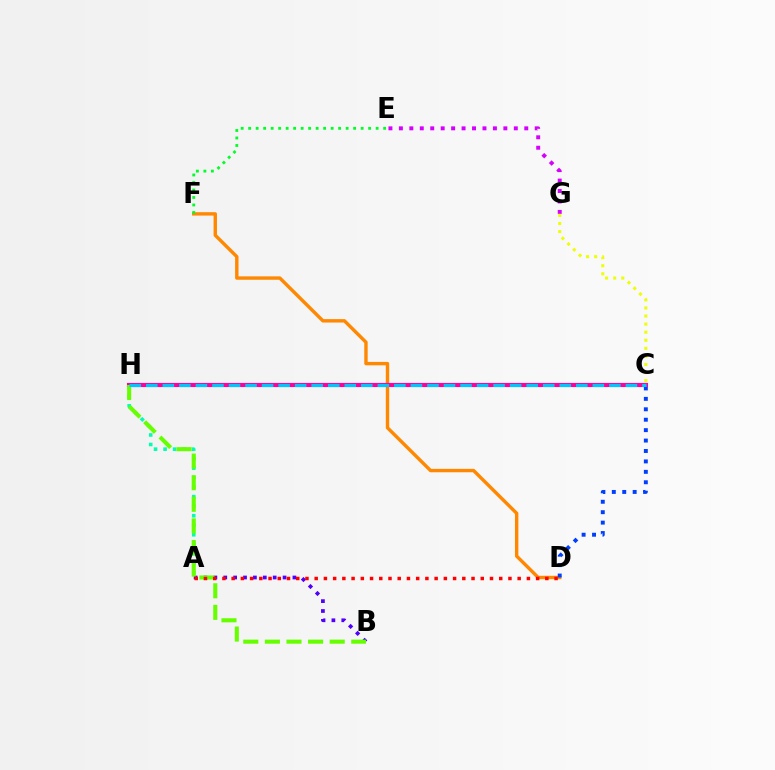{('A', 'B'): [{'color': '#4f00ff', 'line_style': 'dotted', 'thickness': 2.68}], ('D', 'F'): [{'color': '#ff8800', 'line_style': 'solid', 'thickness': 2.44}], ('A', 'H'): [{'color': '#00ffaf', 'line_style': 'dotted', 'thickness': 2.59}], ('C', 'D'): [{'color': '#003fff', 'line_style': 'dotted', 'thickness': 2.83}], ('C', 'H'): [{'color': '#ff00a0', 'line_style': 'solid', 'thickness': 2.97}, {'color': '#00c7ff', 'line_style': 'dashed', 'thickness': 2.25}], ('E', 'G'): [{'color': '#d600ff', 'line_style': 'dotted', 'thickness': 2.84}], ('B', 'H'): [{'color': '#66ff00', 'line_style': 'dashed', 'thickness': 2.93}], ('A', 'D'): [{'color': '#ff0000', 'line_style': 'dotted', 'thickness': 2.51}], ('C', 'G'): [{'color': '#eeff00', 'line_style': 'dotted', 'thickness': 2.2}], ('E', 'F'): [{'color': '#00ff27', 'line_style': 'dotted', 'thickness': 2.04}]}